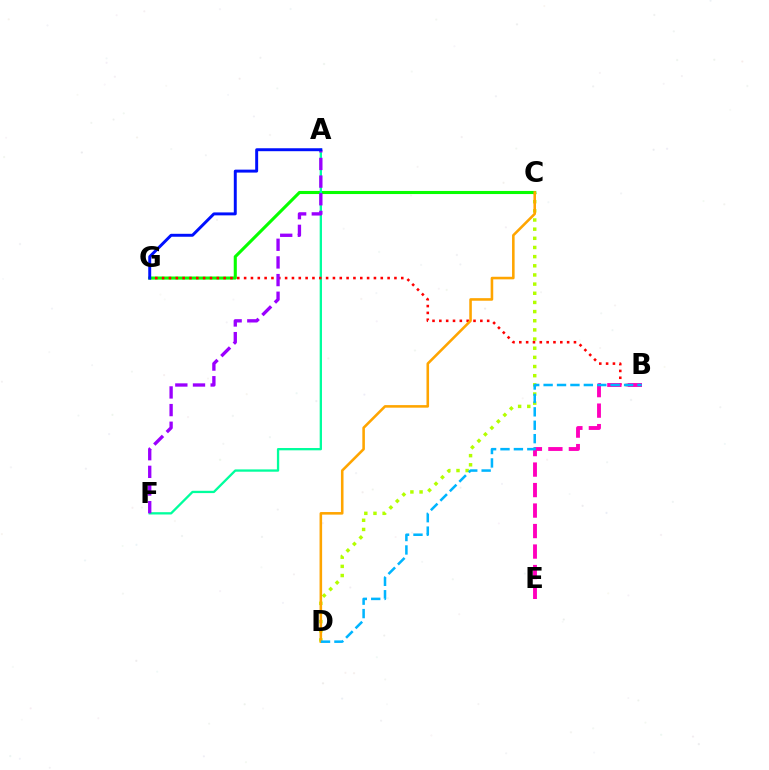{('C', 'D'): [{'color': '#b3ff00', 'line_style': 'dotted', 'thickness': 2.49}, {'color': '#ffa500', 'line_style': 'solid', 'thickness': 1.86}], ('C', 'G'): [{'color': '#08ff00', 'line_style': 'solid', 'thickness': 2.23}], ('A', 'F'): [{'color': '#00ff9d', 'line_style': 'solid', 'thickness': 1.66}, {'color': '#9b00ff', 'line_style': 'dashed', 'thickness': 2.4}], ('B', 'G'): [{'color': '#ff0000', 'line_style': 'dotted', 'thickness': 1.86}], ('B', 'E'): [{'color': '#ff00bd', 'line_style': 'dashed', 'thickness': 2.78}], ('A', 'G'): [{'color': '#0010ff', 'line_style': 'solid', 'thickness': 2.12}], ('B', 'D'): [{'color': '#00b5ff', 'line_style': 'dashed', 'thickness': 1.82}]}